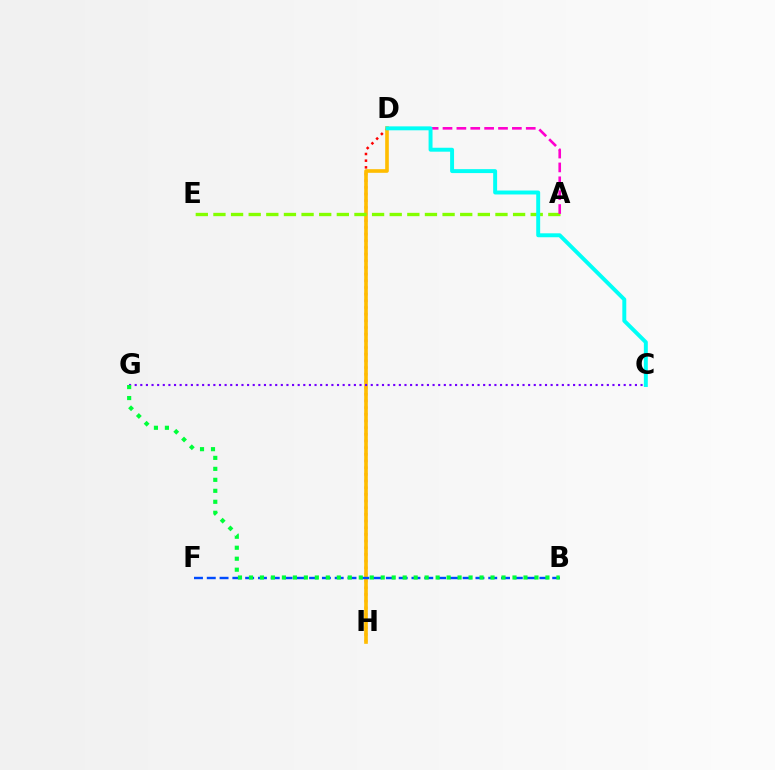{('D', 'H'): [{'color': '#ff0000', 'line_style': 'dotted', 'thickness': 1.81}, {'color': '#ffbd00', 'line_style': 'solid', 'thickness': 2.61}], ('A', 'E'): [{'color': '#84ff00', 'line_style': 'dashed', 'thickness': 2.39}], ('A', 'D'): [{'color': '#ff00cf', 'line_style': 'dashed', 'thickness': 1.88}], ('C', 'D'): [{'color': '#00fff6', 'line_style': 'solid', 'thickness': 2.83}], ('B', 'F'): [{'color': '#004bff', 'line_style': 'dashed', 'thickness': 1.74}], ('C', 'G'): [{'color': '#7200ff', 'line_style': 'dotted', 'thickness': 1.53}], ('B', 'G'): [{'color': '#00ff39', 'line_style': 'dotted', 'thickness': 2.98}]}